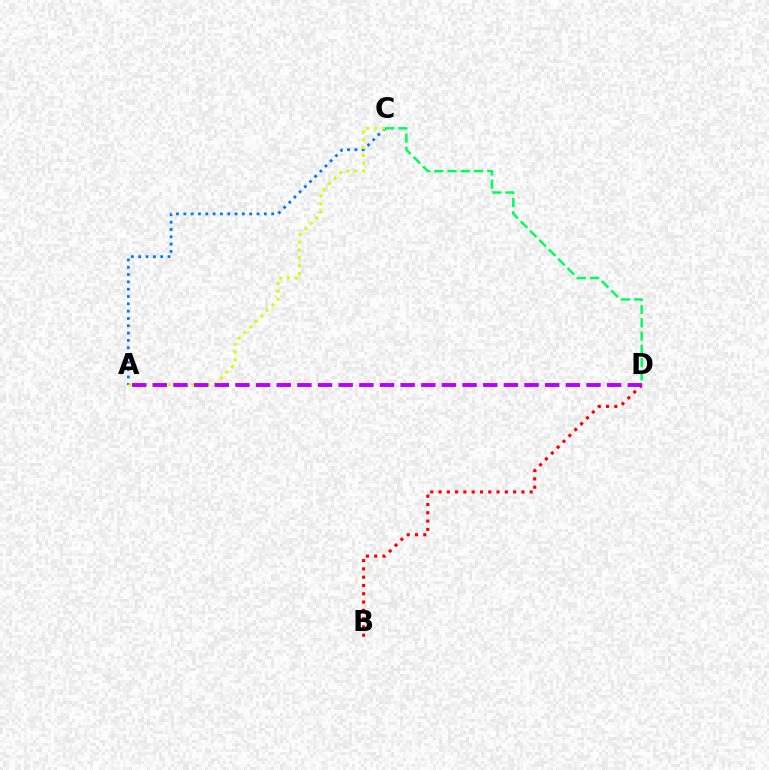{('B', 'D'): [{'color': '#ff0000', 'line_style': 'dotted', 'thickness': 2.25}], ('C', 'D'): [{'color': '#00ff5c', 'line_style': 'dashed', 'thickness': 1.8}], ('A', 'C'): [{'color': '#0074ff', 'line_style': 'dotted', 'thickness': 1.99}, {'color': '#d1ff00', 'line_style': 'dotted', 'thickness': 2.13}], ('A', 'D'): [{'color': '#b900ff', 'line_style': 'dashed', 'thickness': 2.81}]}